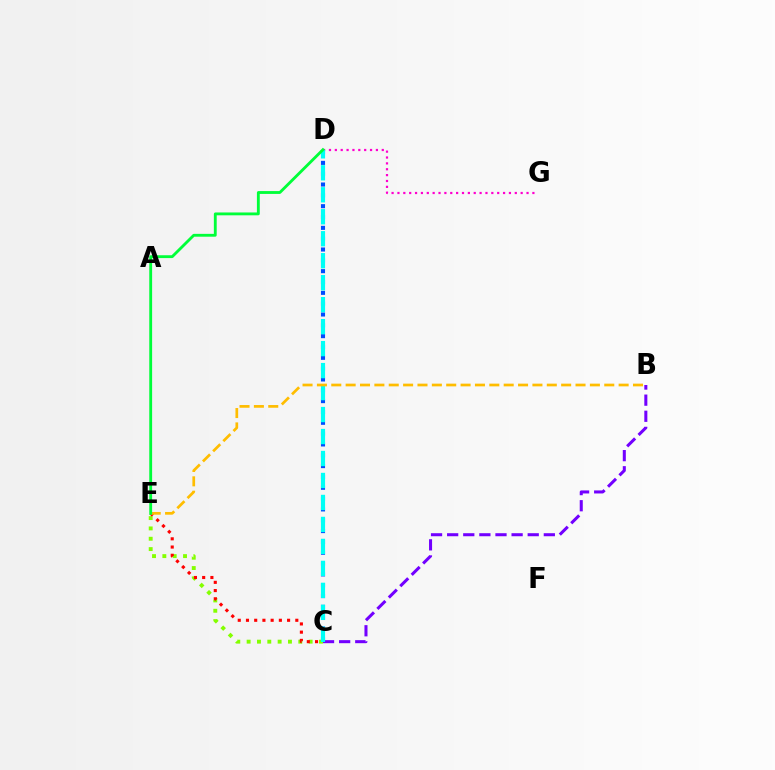{('B', 'C'): [{'color': '#7200ff', 'line_style': 'dashed', 'thickness': 2.19}], ('C', 'E'): [{'color': '#84ff00', 'line_style': 'dotted', 'thickness': 2.81}, {'color': '#ff0000', 'line_style': 'dotted', 'thickness': 2.23}], ('C', 'D'): [{'color': '#004bff', 'line_style': 'dotted', 'thickness': 2.94}, {'color': '#00fff6', 'line_style': 'dashed', 'thickness': 2.99}], ('D', 'G'): [{'color': '#ff00cf', 'line_style': 'dotted', 'thickness': 1.59}], ('B', 'E'): [{'color': '#ffbd00', 'line_style': 'dashed', 'thickness': 1.95}], ('D', 'E'): [{'color': '#00ff39', 'line_style': 'solid', 'thickness': 2.05}]}